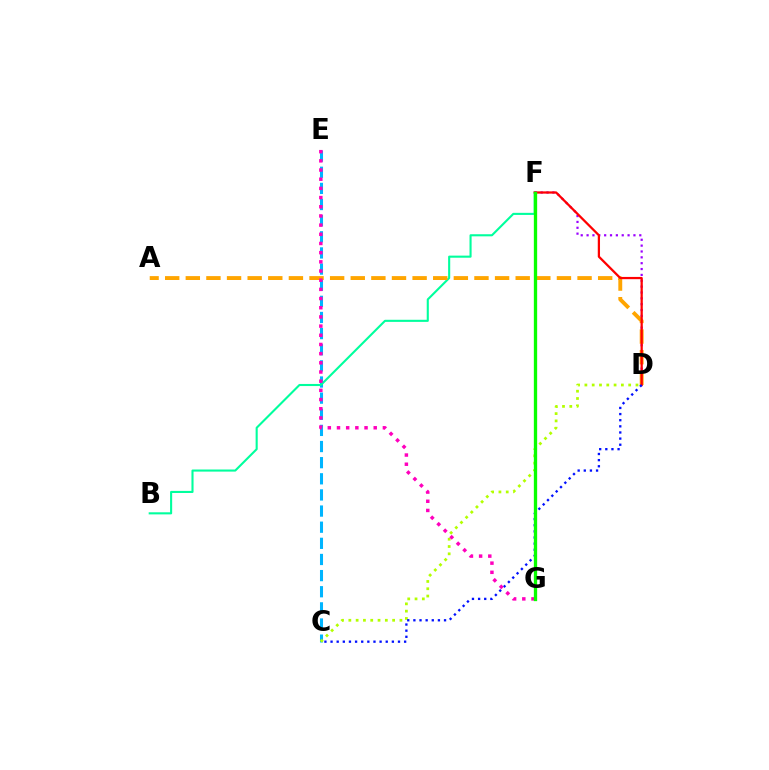{('C', 'E'): [{'color': '#00b5ff', 'line_style': 'dashed', 'thickness': 2.19}], ('D', 'F'): [{'color': '#9b00ff', 'line_style': 'dotted', 'thickness': 1.59}, {'color': '#ff0000', 'line_style': 'solid', 'thickness': 1.62}], ('B', 'F'): [{'color': '#00ff9d', 'line_style': 'solid', 'thickness': 1.51}], ('A', 'D'): [{'color': '#ffa500', 'line_style': 'dashed', 'thickness': 2.8}], ('C', 'D'): [{'color': '#b3ff00', 'line_style': 'dotted', 'thickness': 1.98}, {'color': '#0010ff', 'line_style': 'dotted', 'thickness': 1.67}], ('E', 'G'): [{'color': '#ff00bd', 'line_style': 'dotted', 'thickness': 2.49}], ('F', 'G'): [{'color': '#08ff00', 'line_style': 'solid', 'thickness': 2.39}]}